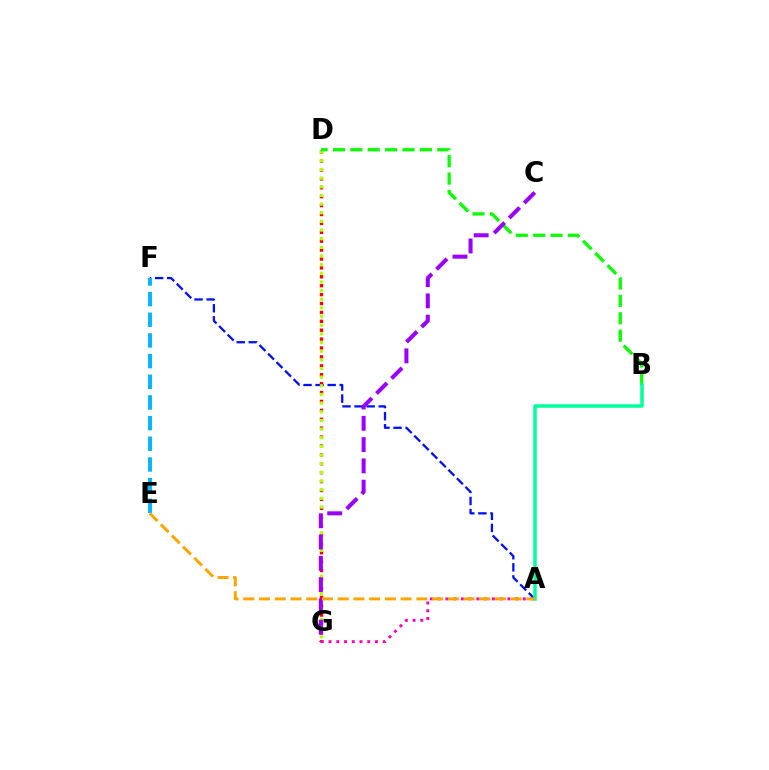{('A', 'F'): [{'color': '#0010ff', 'line_style': 'dashed', 'thickness': 1.64}], ('D', 'G'): [{'color': '#ff0000', 'line_style': 'dotted', 'thickness': 2.42}, {'color': '#b3ff00', 'line_style': 'dotted', 'thickness': 2.35}], ('B', 'D'): [{'color': '#08ff00', 'line_style': 'dashed', 'thickness': 2.36}], ('C', 'G'): [{'color': '#9b00ff', 'line_style': 'dashed', 'thickness': 2.89}], ('E', 'F'): [{'color': '#00b5ff', 'line_style': 'dashed', 'thickness': 2.81}], ('A', 'B'): [{'color': '#00ff9d', 'line_style': 'solid', 'thickness': 2.52}], ('A', 'G'): [{'color': '#ff00bd', 'line_style': 'dotted', 'thickness': 2.1}], ('A', 'E'): [{'color': '#ffa500', 'line_style': 'dashed', 'thickness': 2.14}]}